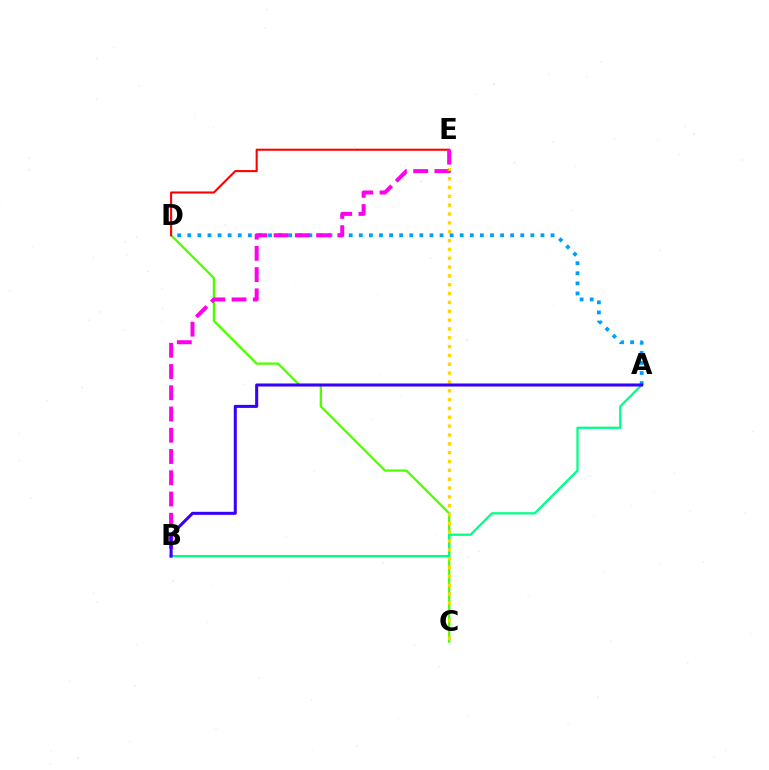{('C', 'D'): [{'color': '#4fff00', 'line_style': 'solid', 'thickness': 1.64}], ('A', 'B'): [{'color': '#00ff86', 'line_style': 'solid', 'thickness': 1.64}, {'color': '#3700ff', 'line_style': 'solid', 'thickness': 2.18}], ('D', 'E'): [{'color': '#ff0000', 'line_style': 'solid', 'thickness': 1.5}], ('C', 'E'): [{'color': '#ffd500', 'line_style': 'dotted', 'thickness': 2.4}], ('A', 'D'): [{'color': '#009eff', 'line_style': 'dotted', 'thickness': 2.74}], ('B', 'E'): [{'color': '#ff00ed', 'line_style': 'dashed', 'thickness': 2.89}]}